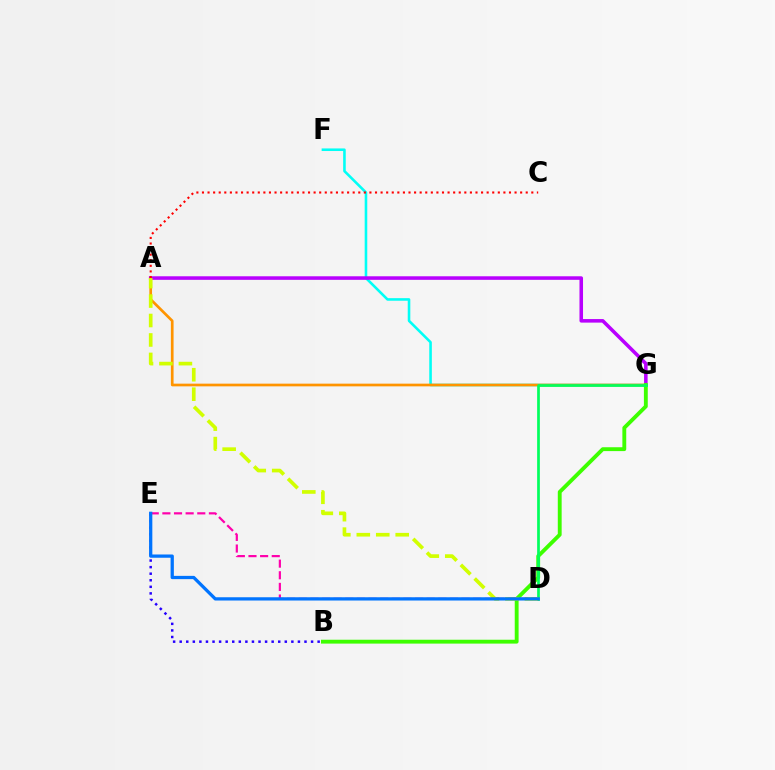{('B', 'E'): [{'color': '#2500ff', 'line_style': 'dotted', 'thickness': 1.78}], ('F', 'G'): [{'color': '#00fff6', 'line_style': 'solid', 'thickness': 1.86}], ('A', 'G'): [{'color': '#ff9400', 'line_style': 'solid', 'thickness': 1.94}, {'color': '#b900ff', 'line_style': 'solid', 'thickness': 2.56}], ('B', 'G'): [{'color': '#3dff00', 'line_style': 'solid', 'thickness': 2.78}], ('D', 'G'): [{'color': '#00ff5c', 'line_style': 'solid', 'thickness': 1.95}], ('A', 'D'): [{'color': '#d1ff00', 'line_style': 'dashed', 'thickness': 2.64}], ('D', 'E'): [{'color': '#ff00ac', 'line_style': 'dashed', 'thickness': 1.58}, {'color': '#0074ff', 'line_style': 'solid', 'thickness': 2.35}], ('A', 'C'): [{'color': '#ff0000', 'line_style': 'dotted', 'thickness': 1.52}]}